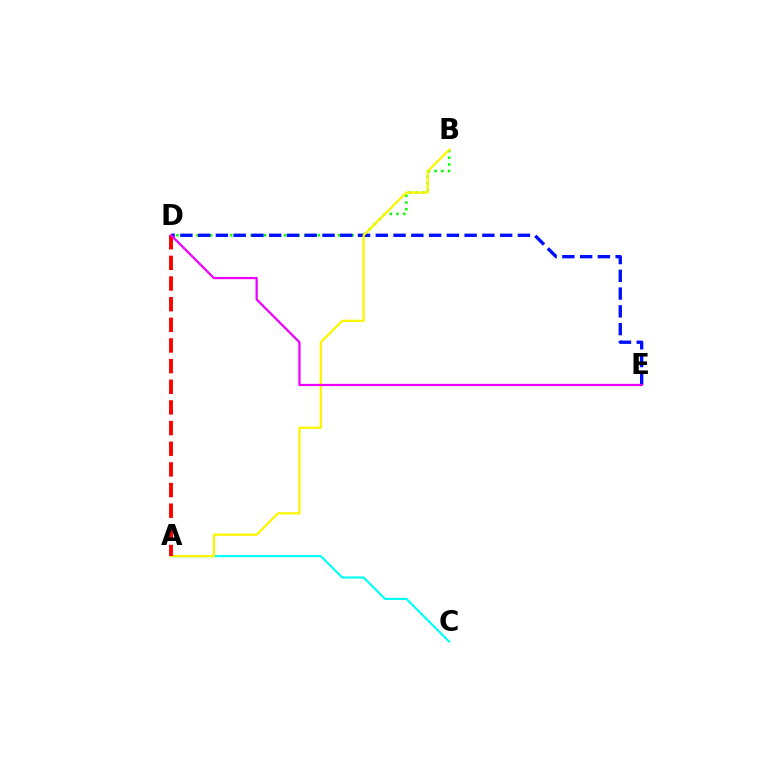{('B', 'D'): [{'color': '#08ff00', 'line_style': 'dotted', 'thickness': 1.83}], ('A', 'C'): [{'color': '#00fff6', 'line_style': 'solid', 'thickness': 1.53}], ('D', 'E'): [{'color': '#0010ff', 'line_style': 'dashed', 'thickness': 2.41}, {'color': '#ee00ff', 'line_style': 'solid', 'thickness': 1.62}], ('A', 'B'): [{'color': '#fcf500', 'line_style': 'solid', 'thickness': 1.63}], ('A', 'D'): [{'color': '#ff0000', 'line_style': 'dashed', 'thickness': 2.81}]}